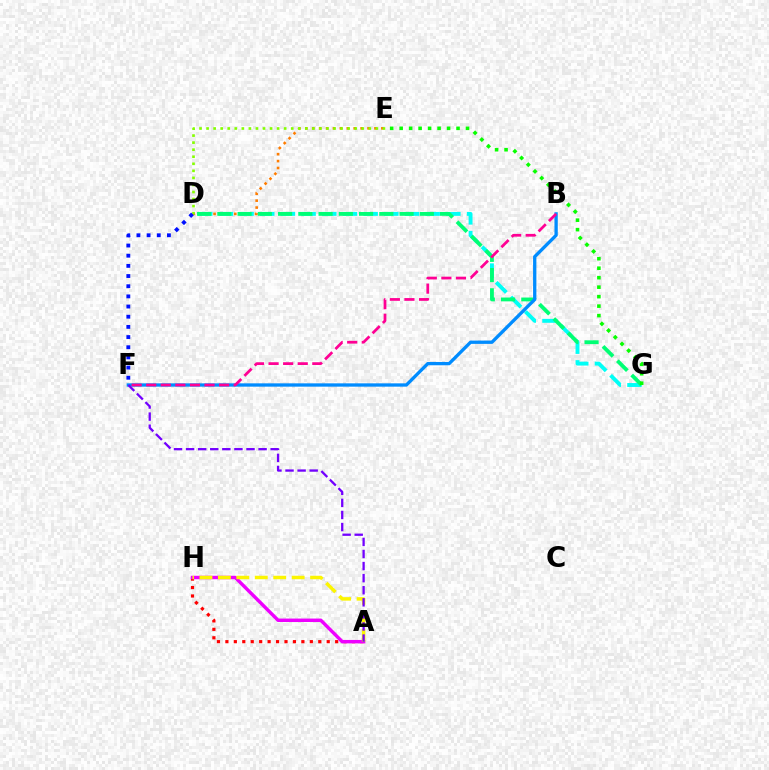{('D', 'G'): [{'color': '#00fff6', 'line_style': 'dashed', 'thickness': 2.81}, {'color': '#00ff74', 'line_style': 'dashed', 'thickness': 2.75}], ('D', 'E'): [{'color': '#ff7c00', 'line_style': 'dotted', 'thickness': 1.88}, {'color': '#84ff00', 'line_style': 'dotted', 'thickness': 1.92}], ('D', 'F'): [{'color': '#0010ff', 'line_style': 'dotted', 'thickness': 2.76}], ('A', 'H'): [{'color': '#ff0000', 'line_style': 'dotted', 'thickness': 2.29}, {'color': '#ee00ff', 'line_style': 'solid', 'thickness': 2.47}, {'color': '#fcf500', 'line_style': 'dashed', 'thickness': 2.51}], ('E', 'G'): [{'color': '#08ff00', 'line_style': 'dotted', 'thickness': 2.58}], ('B', 'F'): [{'color': '#008cff', 'line_style': 'solid', 'thickness': 2.38}, {'color': '#ff0094', 'line_style': 'dashed', 'thickness': 1.98}], ('A', 'F'): [{'color': '#7200ff', 'line_style': 'dashed', 'thickness': 1.64}]}